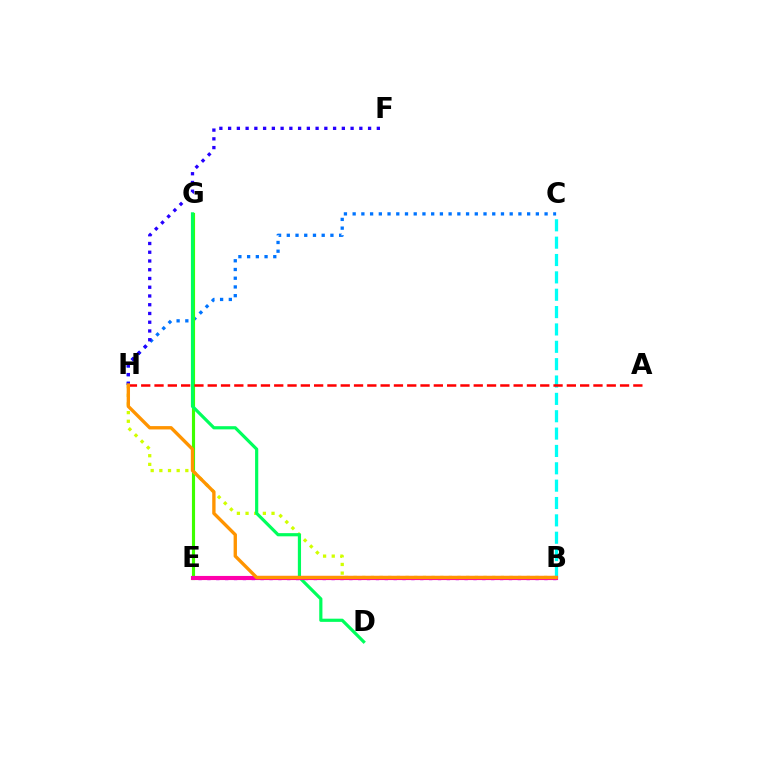{('C', 'H'): [{'color': '#0074ff', 'line_style': 'dotted', 'thickness': 2.37}], ('E', 'G'): [{'color': '#3dff00', 'line_style': 'solid', 'thickness': 2.25}], ('B', 'C'): [{'color': '#00fff6', 'line_style': 'dashed', 'thickness': 2.36}], ('B', 'H'): [{'color': '#d1ff00', 'line_style': 'dotted', 'thickness': 2.35}, {'color': '#ff9400', 'line_style': 'solid', 'thickness': 2.41}], ('B', 'E'): [{'color': '#b900ff', 'line_style': 'dotted', 'thickness': 2.41}, {'color': '#ff00ac', 'line_style': 'solid', 'thickness': 2.97}], ('A', 'H'): [{'color': '#ff0000', 'line_style': 'dashed', 'thickness': 1.81}], ('D', 'G'): [{'color': '#00ff5c', 'line_style': 'solid', 'thickness': 2.29}], ('F', 'H'): [{'color': '#2500ff', 'line_style': 'dotted', 'thickness': 2.38}]}